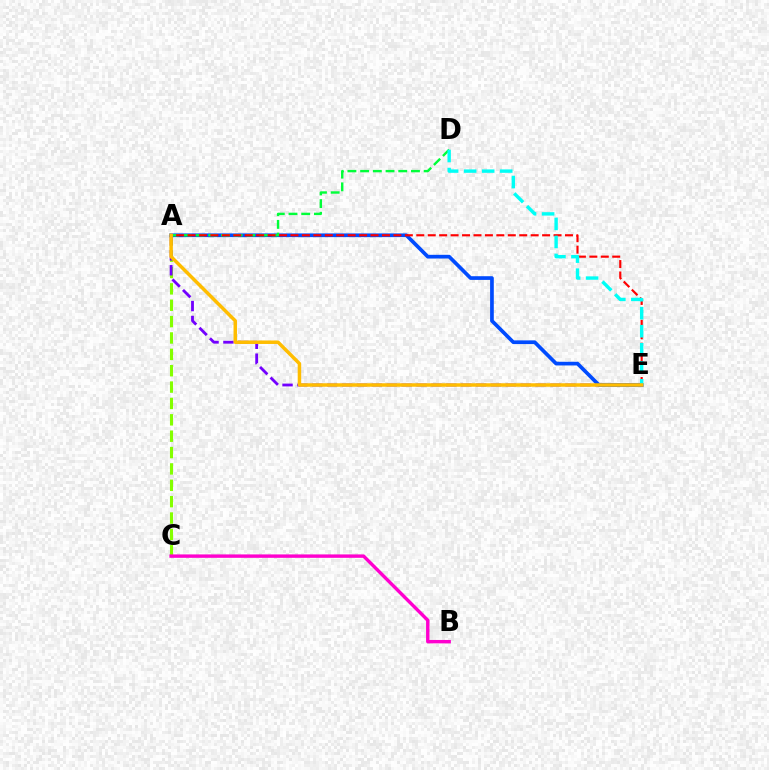{('A', 'C'): [{'color': '#84ff00', 'line_style': 'dashed', 'thickness': 2.22}], ('B', 'C'): [{'color': '#ff00cf', 'line_style': 'solid', 'thickness': 2.45}], ('A', 'E'): [{'color': '#7200ff', 'line_style': 'dashed', 'thickness': 2.02}, {'color': '#004bff', 'line_style': 'solid', 'thickness': 2.66}, {'color': '#ff0000', 'line_style': 'dashed', 'thickness': 1.55}, {'color': '#ffbd00', 'line_style': 'solid', 'thickness': 2.52}], ('A', 'D'): [{'color': '#00ff39', 'line_style': 'dashed', 'thickness': 1.73}], ('D', 'E'): [{'color': '#00fff6', 'line_style': 'dashed', 'thickness': 2.45}]}